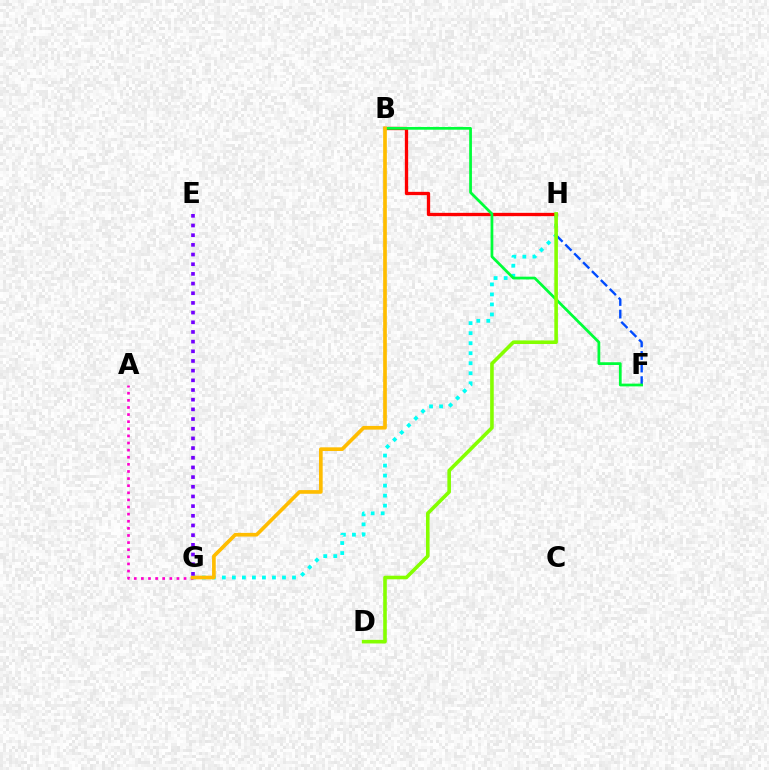{('G', 'H'): [{'color': '#00fff6', 'line_style': 'dotted', 'thickness': 2.72}], ('B', 'H'): [{'color': '#ff0000', 'line_style': 'solid', 'thickness': 2.38}], ('F', 'H'): [{'color': '#004bff', 'line_style': 'dashed', 'thickness': 1.71}], ('A', 'G'): [{'color': '#ff00cf', 'line_style': 'dotted', 'thickness': 1.93}], ('B', 'F'): [{'color': '#00ff39', 'line_style': 'solid', 'thickness': 1.98}], ('D', 'H'): [{'color': '#84ff00', 'line_style': 'solid', 'thickness': 2.59}], ('B', 'G'): [{'color': '#ffbd00', 'line_style': 'solid', 'thickness': 2.65}], ('E', 'G'): [{'color': '#7200ff', 'line_style': 'dotted', 'thickness': 2.63}]}